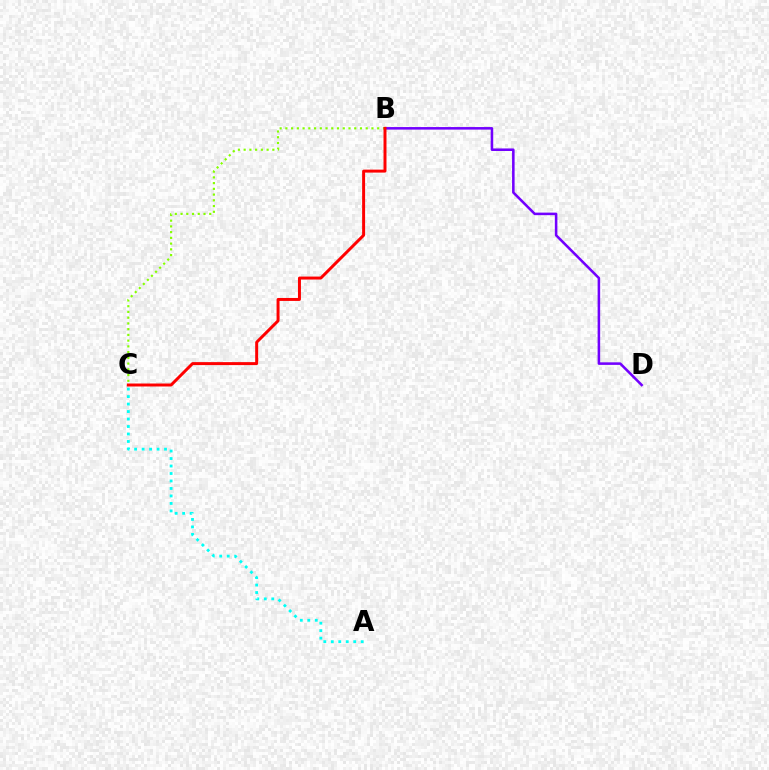{('B', 'D'): [{'color': '#7200ff', 'line_style': 'solid', 'thickness': 1.84}], ('A', 'C'): [{'color': '#00fff6', 'line_style': 'dotted', 'thickness': 2.03}], ('B', 'C'): [{'color': '#84ff00', 'line_style': 'dotted', 'thickness': 1.56}, {'color': '#ff0000', 'line_style': 'solid', 'thickness': 2.14}]}